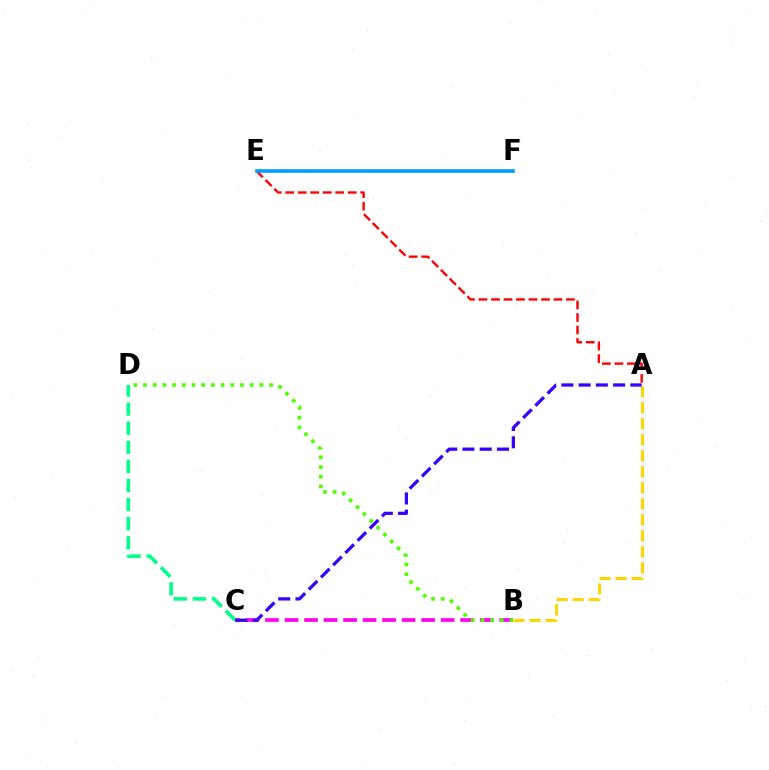{('B', 'C'): [{'color': '#ff00ed', 'line_style': 'dashed', 'thickness': 2.65}], ('B', 'D'): [{'color': '#4fff00', 'line_style': 'dotted', 'thickness': 2.64}], ('A', 'B'): [{'color': '#ffd500', 'line_style': 'dashed', 'thickness': 2.18}], ('A', 'E'): [{'color': '#ff0000', 'line_style': 'dashed', 'thickness': 1.7}], ('C', 'D'): [{'color': '#00ff86', 'line_style': 'dashed', 'thickness': 2.59}], ('E', 'F'): [{'color': '#009eff', 'line_style': 'solid', 'thickness': 2.61}], ('A', 'C'): [{'color': '#3700ff', 'line_style': 'dashed', 'thickness': 2.34}]}